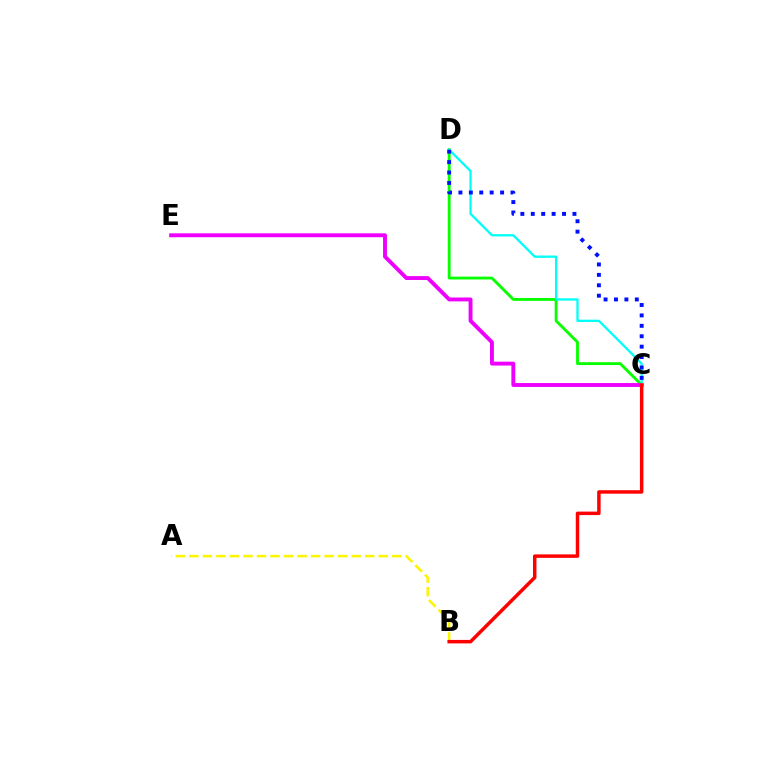{('C', 'D'): [{'color': '#08ff00', 'line_style': 'solid', 'thickness': 2.05}, {'color': '#00fff6', 'line_style': 'solid', 'thickness': 1.65}, {'color': '#0010ff', 'line_style': 'dotted', 'thickness': 2.83}], ('C', 'E'): [{'color': '#ee00ff', 'line_style': 'solid', 'thickness': 2.8}], ('A', 'B'): [{'color': '#fcf500', 'line_style': 'dashed', 'thickness': 1.84}], ('B', 'C'): [{'color': '#ff0000', 'line_style': 'solid', 'thickness': 2.5}]}